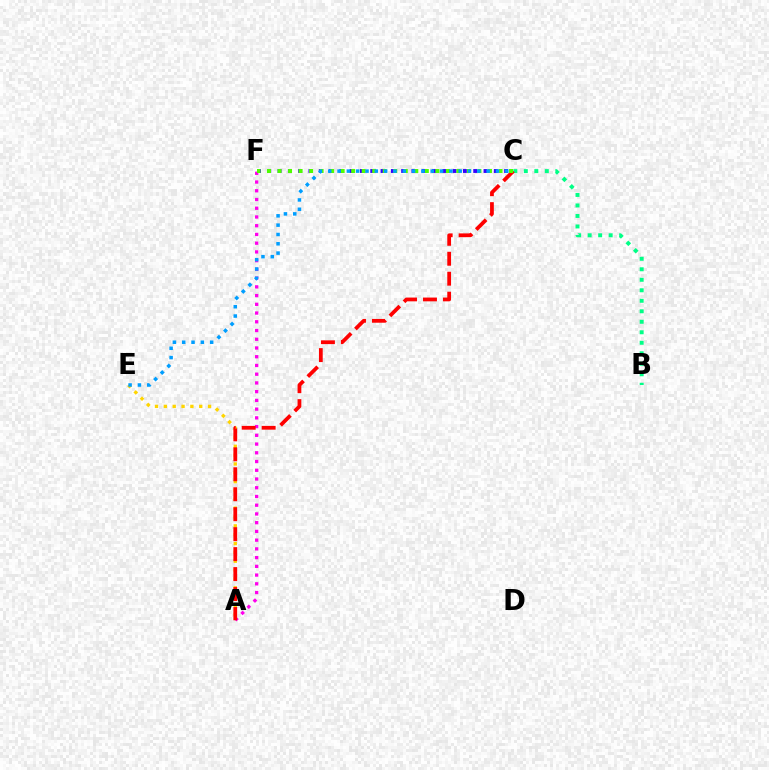{('A', 'E'): [{'color': '#ffd500', 'line_style': 'dotted', 'thickness': 2.4}], ('A', 'F'): [{'color': '#ff00ed', 'line_style': 'dotted', 'thickness': 2.37}], ('C', 'F'): [{'color': '#3700ff', 'line_style': 'dotted', 'thickness': 2.8}, {'color': '#4fff00', 'line_style': 'dotted', 'thickness': 2.86}], ('B', 'C'): [{'color': '#00ff86', 'line_style': 'dotted', 'thickness': 2.85}], ('A', 'C'): [{'color': '#ff0000', 'line_style': 'dashed', 'thickness': 2.71}], ('C', 'E'): [{'color': '#009eff', 'line_style': 'dotted', 'thickness': 2.53}]}